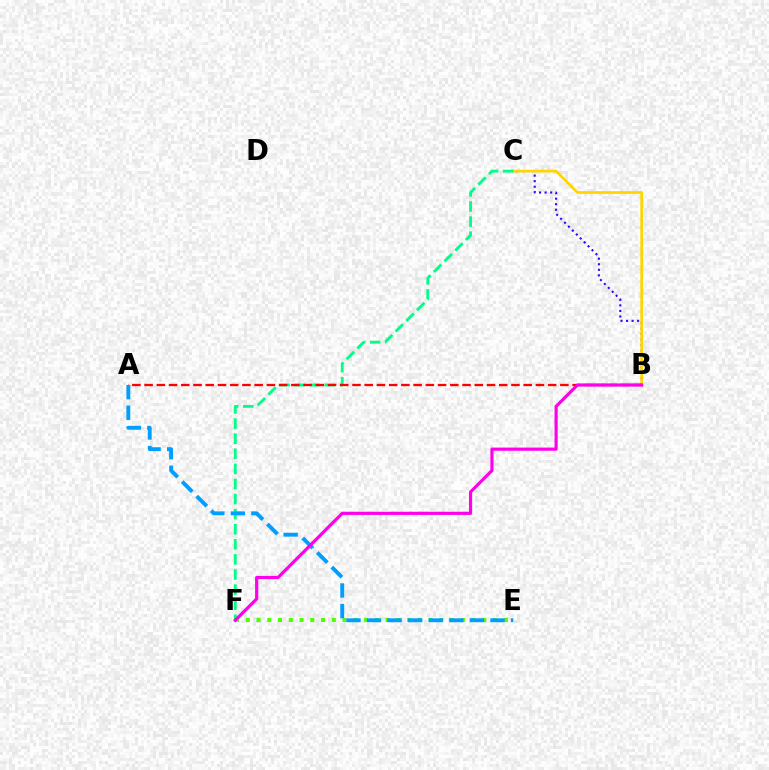{('B', 'C'): [{'color': '#3700ff', 'line_style': 'dotted', 'thickness': 1.51}, {'color': '#ffd500', 'line_style': 'solid', 'thickness': 1.94}], ('E', 'F'): [{'color': '#4fff00', 'line_style': 'dotted', 'thickness': 2.92}], ('C', 'F'): [{'color': '#00ff86', 'line_style': 'dashed', 'thickness': 2.05}], ('A', 'B'): [{'color': '#ff0000', 'line_style': 'dashed', 'thickness': 1.66}], ('A', 'E'): [{'color': '#009eff', 'line_style': 'dashed', 'thickness': 2.79}], ('B', 'F'): [{'color': '#ff00ed', 'line_style': 'solid', 'thickness': 2.28}]}